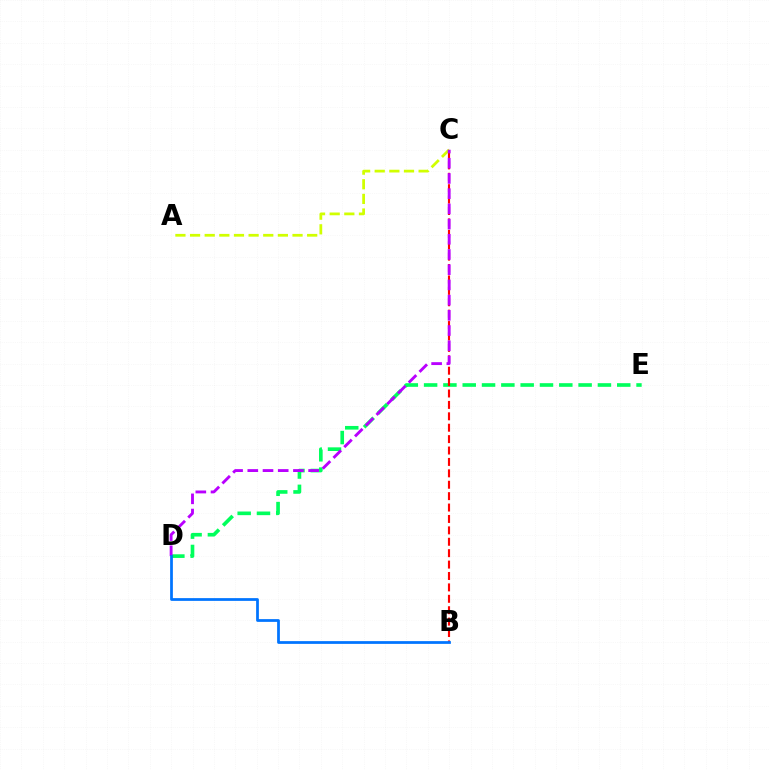{('D', 'E'): [{'color': '#00ff5c', 'line_style': 'dashed', 'thickness': 2.62}], ('B', 'C'): [{'color': '#ff0000', 'line_style': 'dashed', 'thickness': 1.55}], ('A', 'C'): [{'color': '#d1ff00', 'line_style': 'dashed', 'thickness': 1.99}], ('C', 'D'): [{'color': '#b900ff', 'line_style': 'dashed', 'thickness': 2.07}], ('B', 'D'): [{'color': '#0074ff', 'line_style': 'solid', 'thickness': 1.98}]}